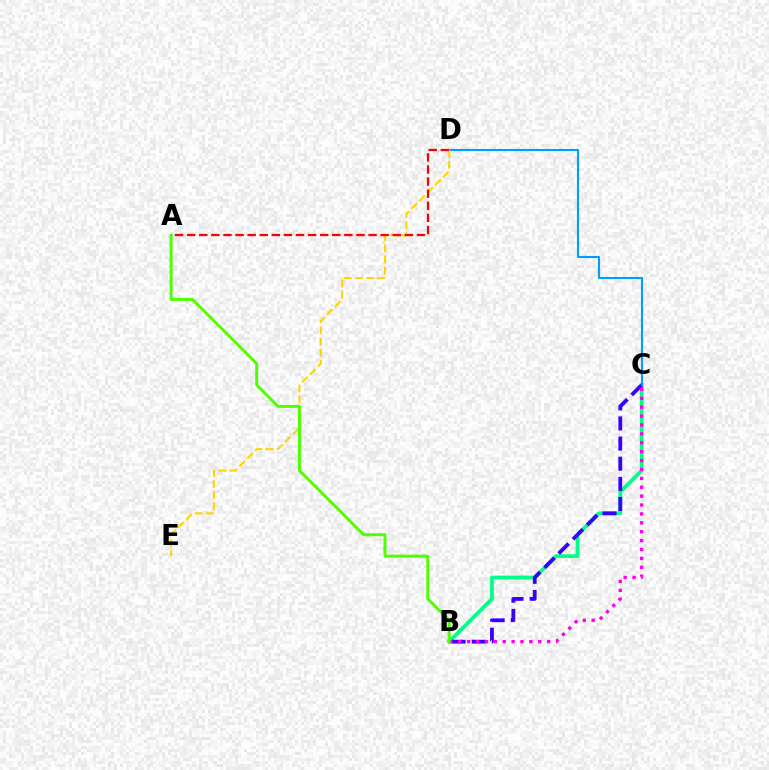{('B', 'C'): [{'color': '#00ff86', 'line_style': 'solid', 'thickness': 2.71}, {'color': '#3700ff', 'line_style': 'dashed', 'thickness': 2.74}, {'color': '#ff00ed', 'line_style': 'dotted', 'thickness': 2.42}], ('C', 'D'): [{'color': '#009eff', 'line_style': 'solid', 'thickness': 1.52}], ('D', 'E'): [{'color': '#ffd500', 'line_style': 'dashed', 'thickness': 1.51}], ('A', 'B'): [{'color': '#4fff00', 'line_style': 'solid', 'thickness': 2.12}], ('A', 'D'): [{'color': '#ff0000', 'line_style': 'dashed', 'thickness': 1.64}]}